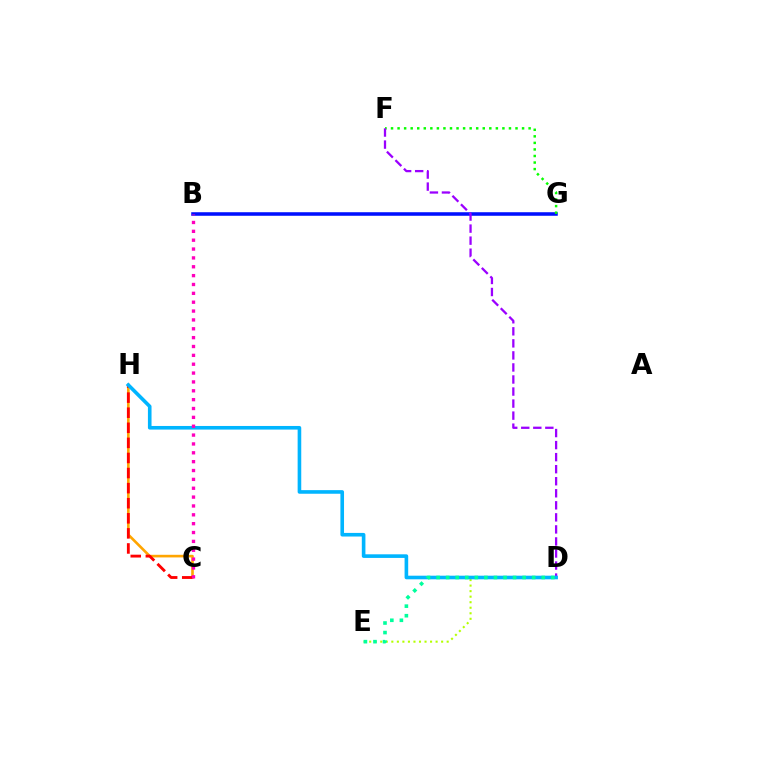{('D', 'E'): [{'color': '#b3ff00', 'line_style': 'dotted', 'thickness': 1.5}, {'color': '#00ff9d', 'line_style': 'dotted', 'thickness': 2.6}], ('B', 'G'): [{'color': '#0010ff', 'line_style': 'solid', 'thickness': 2.56}], ('C', 'H'): [{'color': '#ffa500', 'line_style': 'solid', 'thickness': 1.89}, {'color': '#ff0000', 'line_style': 'dashed', 'thickness': 2.05}], ('F', 'G'): [{'color': '#08ff00', 'line_style': 'dotted', 'thickness': 1.78}], ('D', 'F'): [{'color': '#9b00ff', 'line_style': 'dashed', 'thickness': 1.64}], ('D', 'H'): [{'color': '#00b5ff', 'line_style': 'solid', 'thickness': 2.6}], ('B', 'C'): [{'color': '#ff00bd', 'line_style': 'dotted', 'thickness': 2.41}]}